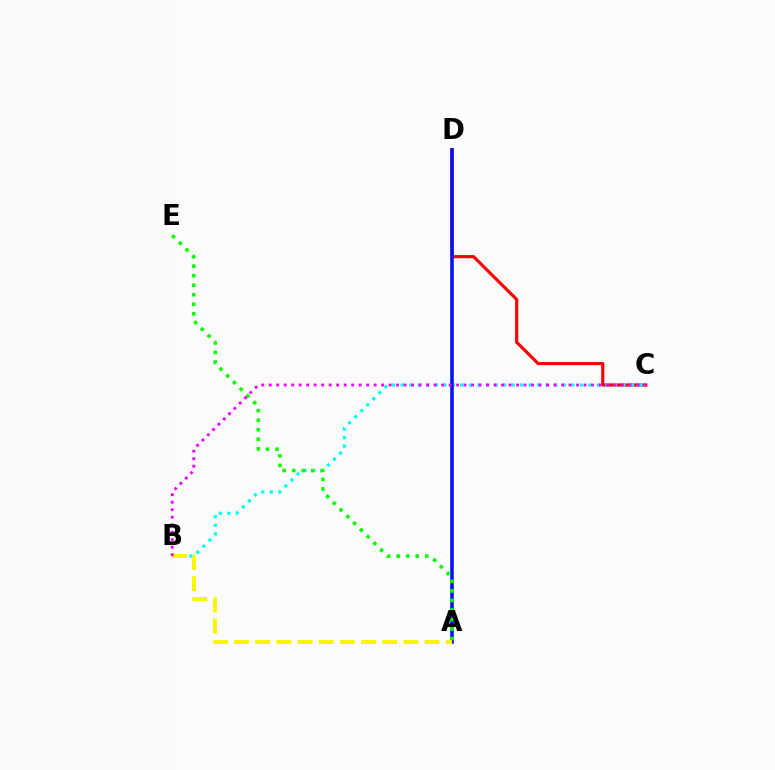{('C', 'D'): [{'color': '#ff0000', 'line_style': 'solid', 'thickness': 2.26}], ('B', 'C'): [{'color': '#00fff6', 'line_style': 'dotted', 'thickness': 2.32}, {'color': '#ee00ff', 'line_style': 'dotted', 'thickness': 2.04}], ('A', 'D'): [{'color': '#0010ff', 'line_style': 'solid', 'thickness': 2.56}], ('A', 'E'): [{'color': '#08ff00', 'line_style': 'dotted', 'thickness': 2.59}], ('A', 'B'): [{'color': '#fcf500', 'line_style': 'dashed', 'thickness': 2.88}]}